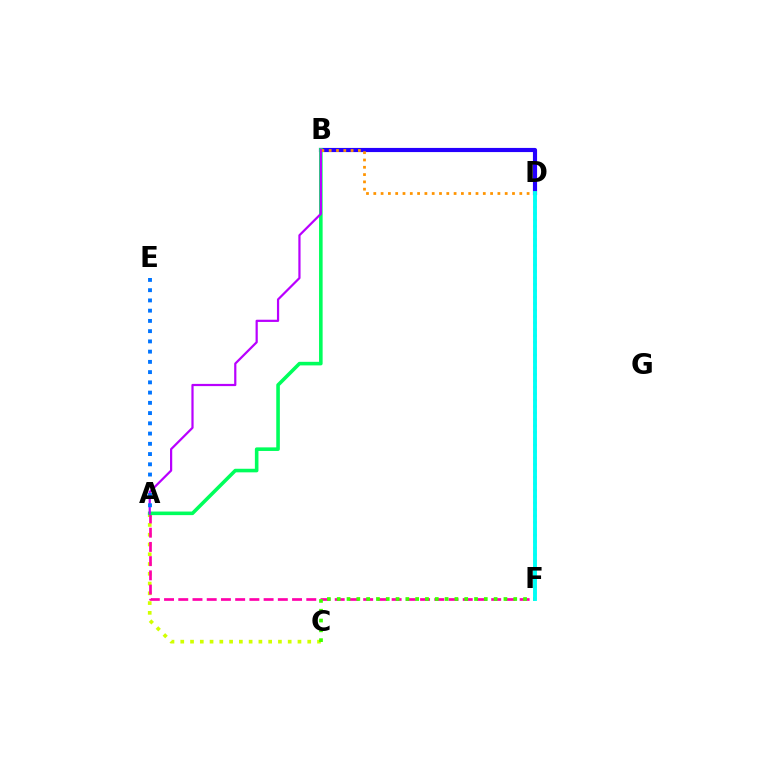{('A', 'C'): [{'color': '#d1ff00', 'line_style': 'dotted', 'thickness': 2.65}], ('A', 'F'): [{'color': '#ff00ac', 'line_style': 'dashed', 'thickness': 1.93}], ('C', 'F'): [{'color': '#3dff00', 'line_style': 'dotted', 'thickness': 2.66}], ('B', 'D'): [{'color': '#2500ff', 'line_style': 'solid', 'thickness': 2.99}, {'color': '#ff9400', 'line_style': 'dotted', 'thickness': 1.98}], ('A', 'B'): [{'color': '#00ff5c', 'line_style': 'solid', 'thickness': 2.58}, {'color': '#b900ff', 'line_style': 'solid', 'thickness': 1.59}], ('D', 'F'): [{'color': '#ff0000', 'line_style': 'dotted', 'thickness': 1.75}, {'color': '#00fff6', 'line_style': 'solid', 'thickness': 2.79}], ('A', 'E'): [{'color': '#0074ff', 'line_style': 'dotted', 'thickness': 2.78}]}